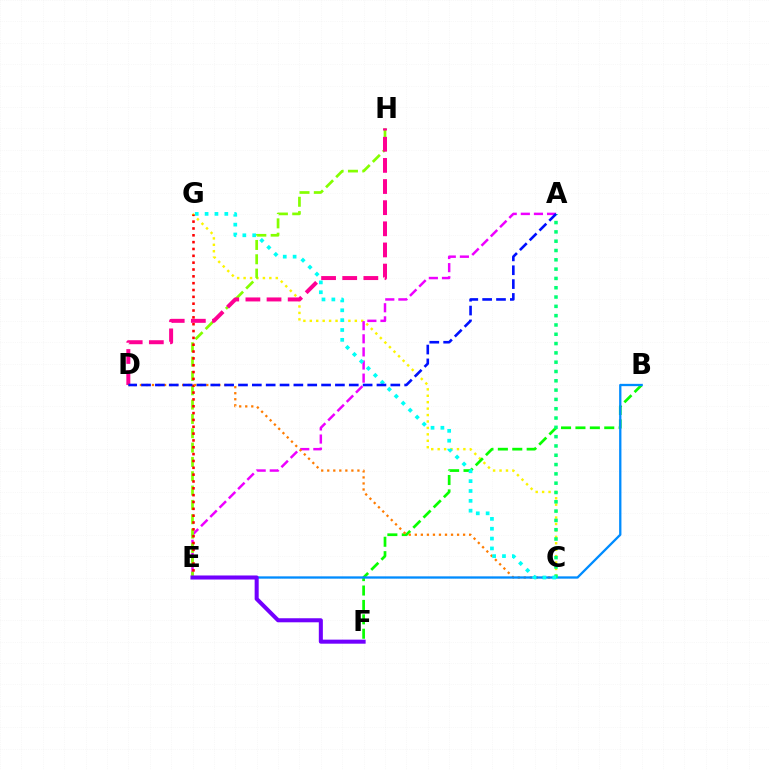{('C', 'G'): [{'color': '#fcf500', 'line_style': 'dotted', 'thickness': 1.75}, {'color': '#00fff6', 'line_style': 'dotted', 'thickness': 2.68}], ('A', 'E'): [{'color': '#ee00ff', 'line_style': 'dashed', 'thickness': 1.78}], ('E', 'H'): [{'color': '#84ff00', 'line_style': 'dashed', 'thickness': 1.95}], ('B', 'F'): [{'color': '#08ff00', 'line_style': 'dashed', 'thickness': 1.96}], ('D', 'H'): [{'color': '#ff0094', 'line_style': 'dashed', 'thickness': 2.87}], ('E', 'G'): [{'color': '#ff0000', 'line_style': 'dotted', 'thickness': 1.86}], ('C', 'D'): [{'color': '#ff7c00', 'line_style': 'dotted', 'thickness': 1.64}], ('B', 'E'): [{'color': '#008cff', 'line_style': 'solid', 'thickness': 1.66}], ('A', 'C'): [{'color': '#00ff74', 'line_style': 'dotted', 'thickness': 2.53}], ('E', 'F'): [{'color': '#7200ff', 'line_style': 'solid', 'thickness': 2.91}], ('A', 'D'): [{'color': '#0010ff', 'line_style': 'dashed', 'thickness': 1.88}]}